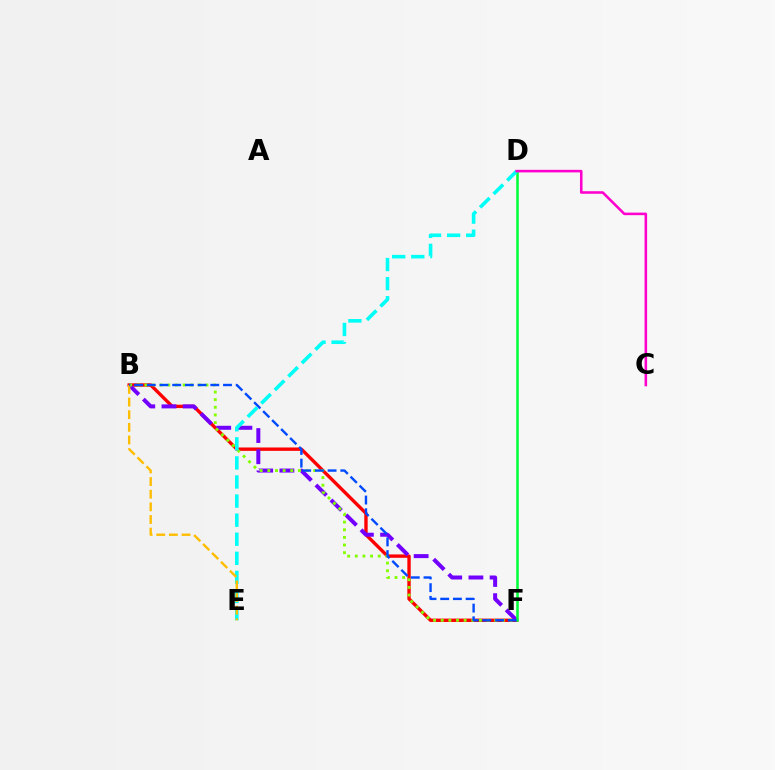{('B', 'F'): [{'color': '#ff0000', 'line_style': 'solid', 'thickness': 2.43}, {'color': '#7200ff', 'line_style': 'dashed', 'thickness': 2.88}, {'color': '#84ff00', 'line_style': 'dotted', 'thickness': 2.08}, {'color': '#004bff', 'line_style': 'dashed', 'thickness': 1.73}], ('D', 'F'): [{'color': '#00ff39', 'line_style': 'solid', 'thickness': 1.84}], ('D', 'E'): [{'color': '#00fff6', 'line_style': 'dashed', 'thickness': 2.59}], ('C', 'D'): [{'color': '#ff00cf', 'line_style': 'solid', 'thickness': 1.84}], ('B', 'E'): [{'color': '#ffbd00', 'line_style': 'dashed', 'thickness': 1.72}]}